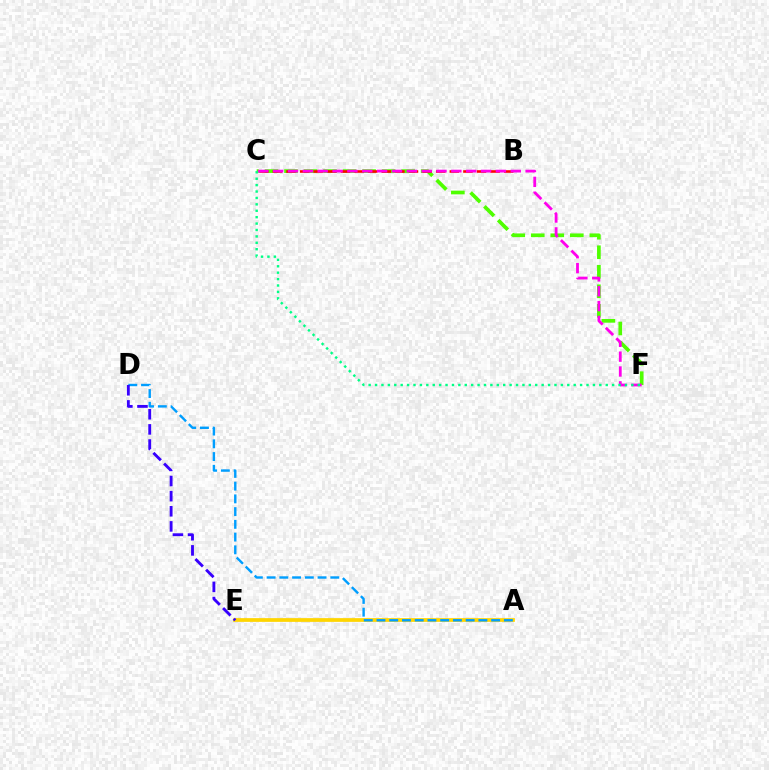{('C', 'F'): [{'color': '#4fff00', 'line_style': 'dashed', 'thickness': 2.65}, {'color': '#ff00ed', 'line_style': 'dashed', 'thickness': 2.02}, {'color': '#00ff86', 'line_style': 'dotted', 'thickness': 1.74}], ('A', 'E'): [{'color': '#ffd500', 'line_style': 'solid', 'thickness': 2.69}], ('A', 'D'): [{'color': '#009eff', 'line_style': 'dashed', 'thickness': 1.73}], ('B', 'C'): [{'color': '#ff0000', 'line_style': 'dashed', 'thickness': 1.85}], ('D', 'E'): [{'color': '#3700ff', 'line_style': 'dashed', 'thickness': 2.05}]}